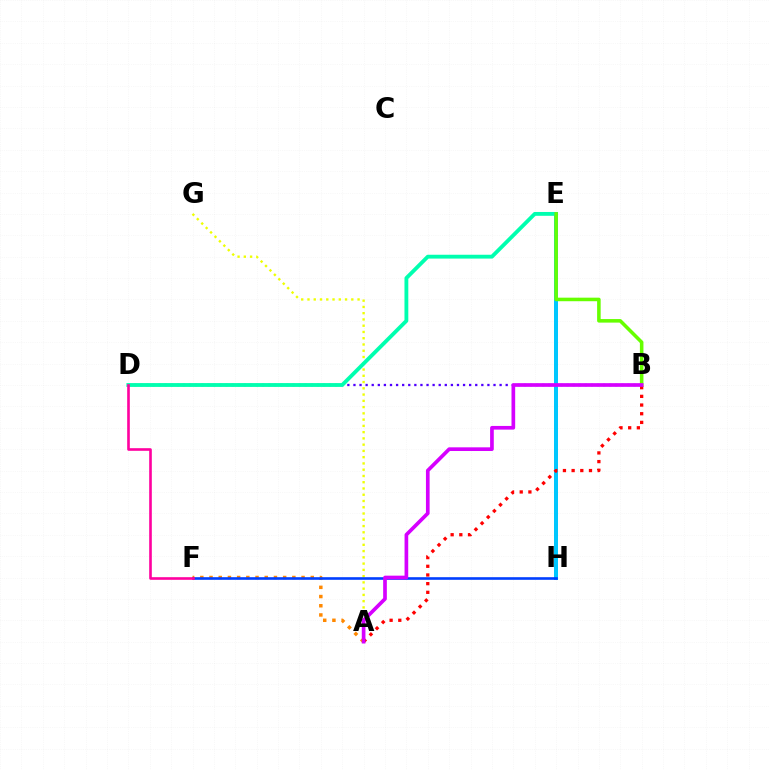{('E', 'H'): [{'color': '#00ff27', 'line_style': 'dashed', 'thickness': 2.72}, {'color': '#00c7ff', 'line_style': 'solid', 'thickness': 2.87}], ('A', 'F'): [{'color': '#ff8800', 'line_style': 'dotted', 'thickness': 2.5}], ('B', 'D'): [{'color': '#4f00ff', 'line_style': 'dotted', 'thickness': 1.65}], ('A', 'G'): [{'color': '#eeff00', 'line_style': 'dotted', 'thickness': 1.7}], ('D', 'E'): [{'color': '#00ffaf', 'line_style': 'solid', 'thickness': 2.76}], ('B', 'E'): [{'color': '#66ff00', 'line_style': 'solid', 'thickness': 2.56}], ('F', 'H'): [{'color': '#003fff', 'line_style': 'solid', 'thickness': 1.89}], ('A', 'B'): [{'color': '#ff0000', 'line_style': 'dotted', 'thickness': 2.36}, {'color': '#d600ff', 'line_style': 'solid', 'thickness': 2.65}], ('D', 'F'): [{'color': '#ff00a0', 'line_style': 'solid', 'thickness': 1.89}]}